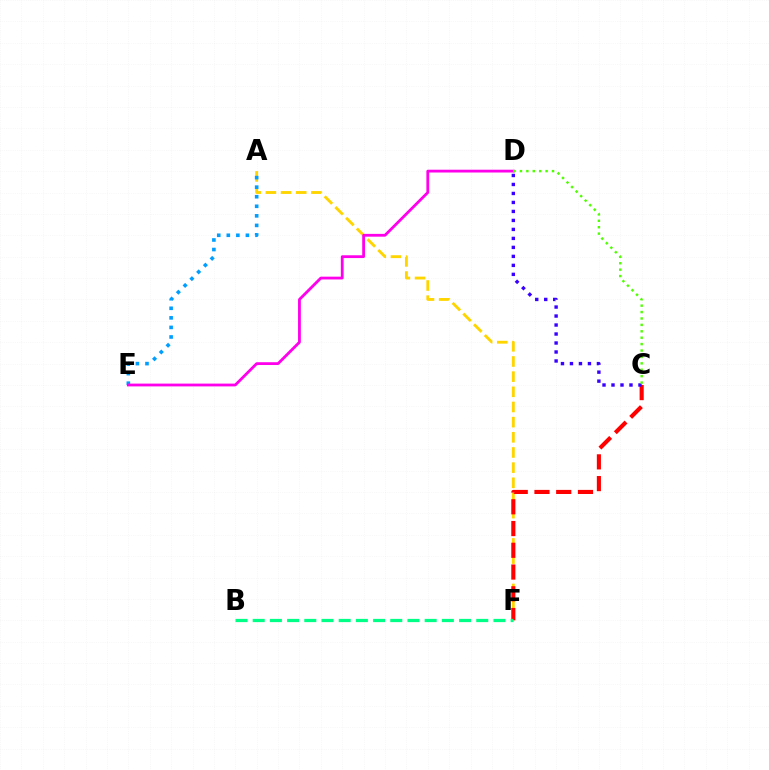{('A', 'F'): [{'color': '#ffd500', 'line_style': 'dashed', 'thickness': 2.06}], ('A', 'E'): [{'color': '#009eff', 'line_style': 'dotted', 'thickness': 2.6}], ('D', 'E'): [{'color': '#ff00ed', 'line_style': 'solid', 'thickness': 2.02}], ('C', 'F'): [{'color': '#ff0000', 'line_style': 'dashed', 'thickness': 2.95}], ('C', 'D'): [{'color': '#3700ff', 'line_style': 'dotted', 'thickness': 2.44}, {'color': '#4fff00', 'line_style': 'dotted', 'thickness': 1.74}], ('B', 'F'): [{'color': '#00ff86', 'line_style': 'dashed', 'thickness': 2.34}]}